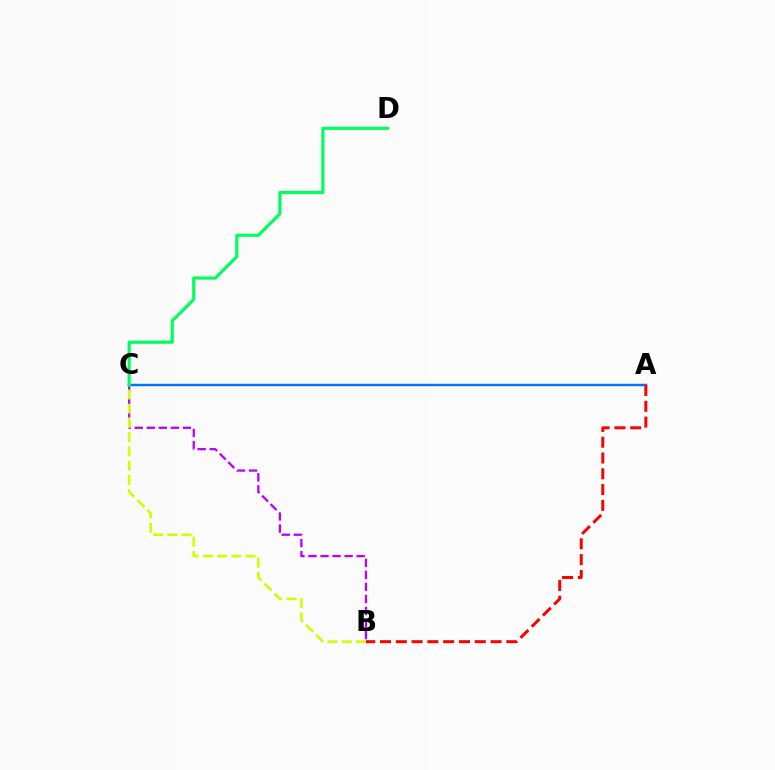{('A', 'C'): [{'color': '#0074ff', 'line_style': 'solid', 'thickness': 1.76}], ('B', 'C'): [{'color': '#b900ff', 'line_style': 'dashed', 'thickness': 1.64}, {'color': '#d1ff00', 'line_style': 'dashed', 'thickness': 1.93}], ('A', 'B'): [{'color': '#ff0000', 'line_style': 'dashed', 'thickness': 2.15}], ('C', 'D'): [{'color': '#00ff5c', 'line_style': 'solid', 'thickness': 2.28}]}